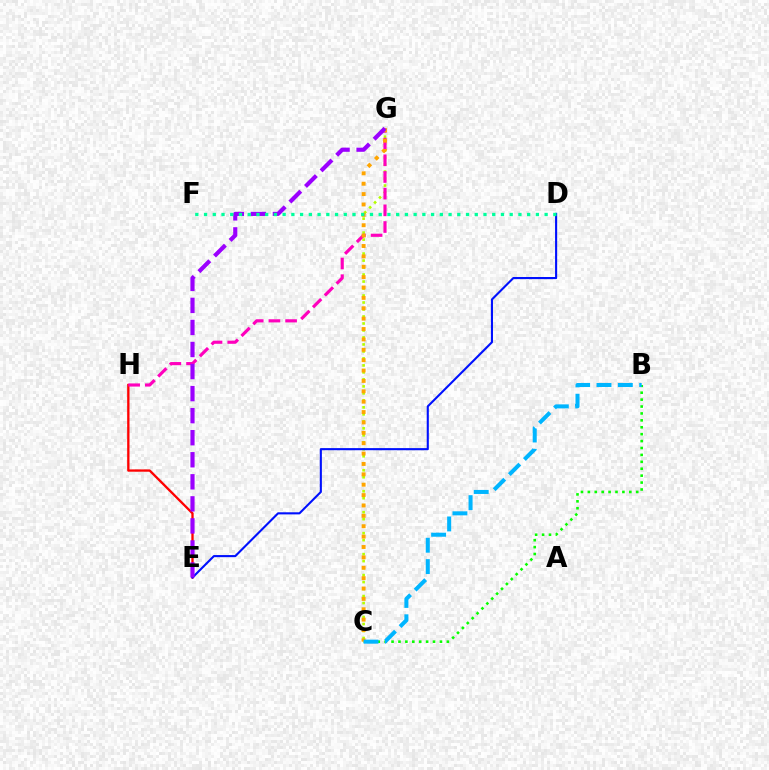{('E', 'H'): [{'color': '#ff0000', 'line_style': 'solid', 'thickness': 1.67}], ('C', 'G'): [{'color': '#b3ff00', 'line_style': 'dotted', 'thickness': 1.9}, {'color': '#ffa500', 'line_style': 'dotted', 'thickness': 2.82}], ('D', 'E'): [{'color': '#0010ff', 'line_style': 'solid', 'thickness': 1.52}], ('B', 'C'): [{'color': '#08ff00', 'line_style': 'dotted', 'thickness': 1.88}, {'color': '#00b5ff', 'line_style': 'dashed', 'thickness': 2.9}], ('G', 'H'): [{'color': '#ff00bd', 'line_style': 'dashed', 'thickness': 2.27}], ('E', 'G'): [{'color': '#9b00ff', 'line_style': 'dashed', 'thickness': 3.0}], ('D', 'F'): [{'color': '#00ff9d', 'line_style': 'dotted', 'thickness': 2.37}]}